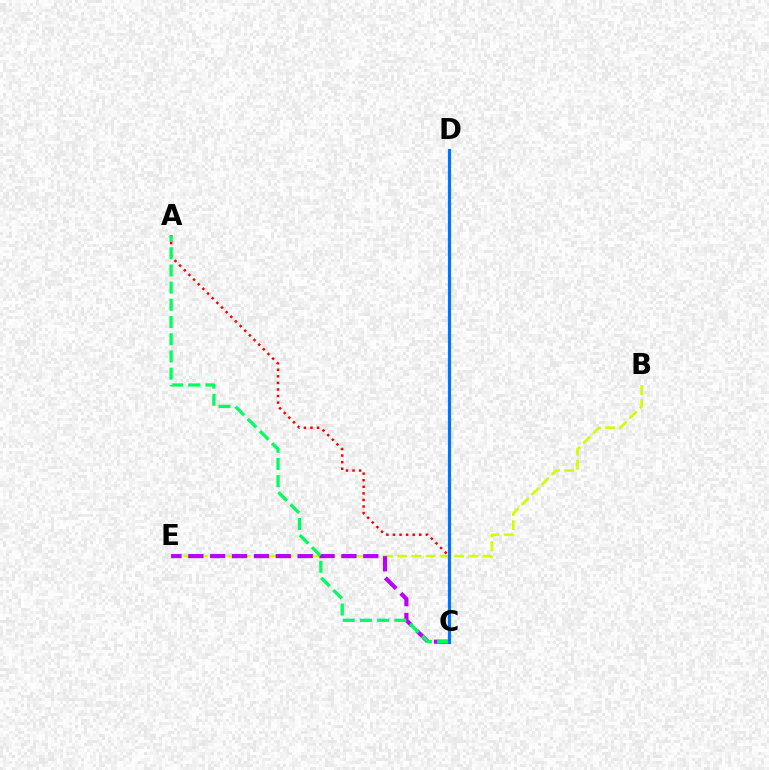{('B', 'E'): [{'color': '#d1ff00', 'line_style': 'dashed', 'thickness': 1.93}], ('A', 'C'): [{'color': '#ff0000', 'line_style': 'dotted', 'thickness': 1.79}, {'color': '#00ff5c', 'line_style': 'dashed', 'thickness': 2.34}], ('C', 'E'): [{'color': '#b900ff', 'line_style': 'dashed', 'thickness': 2.97}], ('C', 'D'): [{'color': '#0074ff', 'line_style': 'solid', 'thickness': 2.27}]}